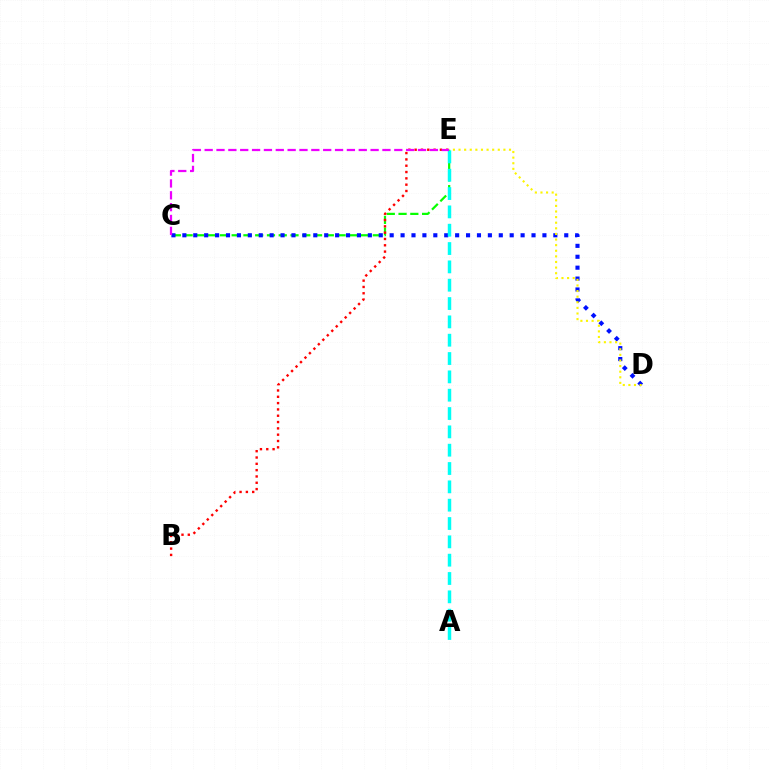{('C', 'E'): [{'color': '#08ff00', 'line_style': 'dashed', 'thickness': 1.6}, {'color': '#ee00ff', 'line_style': 'dashed', 'thickness': 1.61}], ('B', 'E'): [{'color': '#ff0000', 'line_style': 'dotted', 'thickness': 1.72}], ('C', 'D'): [{'color': '#0010ff', 'line_style': 'dotted', 'thickness': 2.96}], ('A', 'E'): [{'color': '#00fff6', 'line_style': 'dashed', 'thickness': 2.49}], ('D', 'E'): [{'color': '#fcf500', 'line_style': 'dotted', 'thickness': 1.52}]}